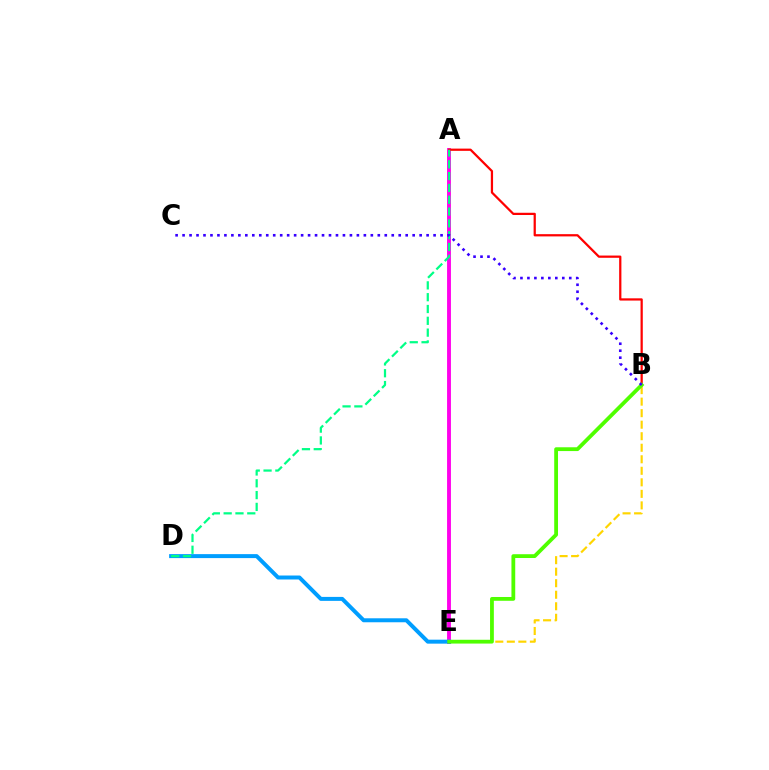{('B', 'E'): [{'color': '#ffd500', 'line_style': 'dashed', 'thickness': 1.57}, {'color': '#4fff00', 'line_style': 'solid', 'thickness': 2.73}], ('A', 'E'): [{'color': '#ff00ed', 'line_style': 'solid', 'thickness': 2.79}], ('A', 'B'): [{'color': '#ff0000', 'line_style': 'solid', 'thickness': 1.61}], ('D', 'E'): [{'color': '#009eff', 'line_style': 'solid', 'thickness': 2.86}], ('A', 'D'): [{'color': '#00ff86', 'line_style': 'dashed', 'thickness': 1.6}], ('B', 'C'): [{'color': '#3700ff', 'line_style': 'dotted', 'thickness': 1.89}]}